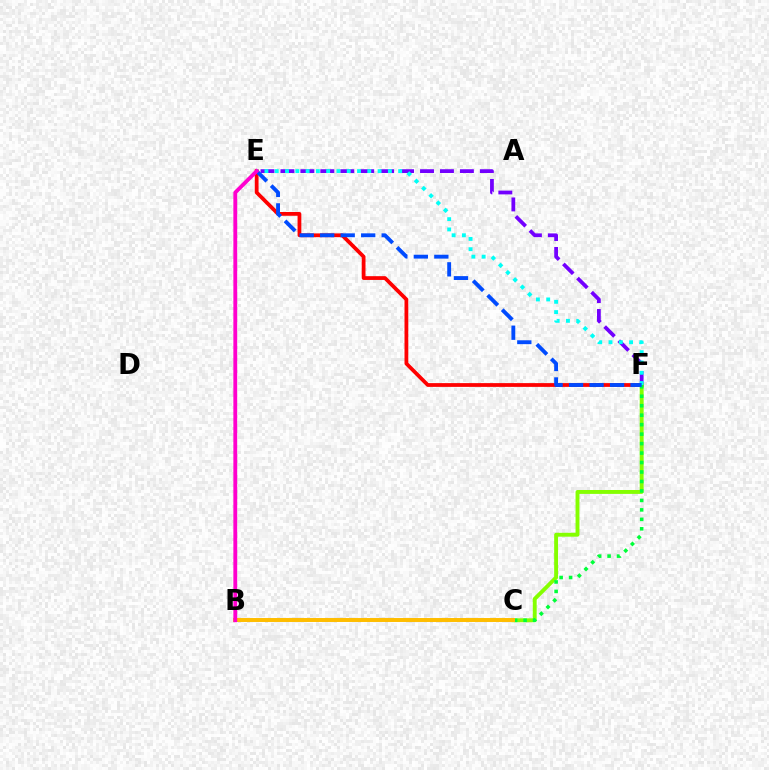{('E', 'F'): [{'color': '#7200ff', 'line_style': 'dashed', 'thickness': 2.71}, {'color': '#ff0000', 'line_style': 'solid', 'thickness': 2.71}, {'color': '#00fff6', 'line_style': 'dotted', 'thickness': 2.79}, {'color': '#004bff', 'line_style': 'dashed', 'thickness': 2.78}], ('C', 'F'): [{'color': '#84ff00', 'line_style': 'solid', 'thickness': 2.81}, {'color': '#00ff39', 'line_style': 'dotted', 'thickness': 2.57}], ('B', 'C'): [{'color': '#ffbd00', 'line_style': 'solid', 'thickness': 2.85}], ('B', 'E'): [{'color': '#ff00cf', 'line_style': 'solid', 'thickness': 2.76}]}